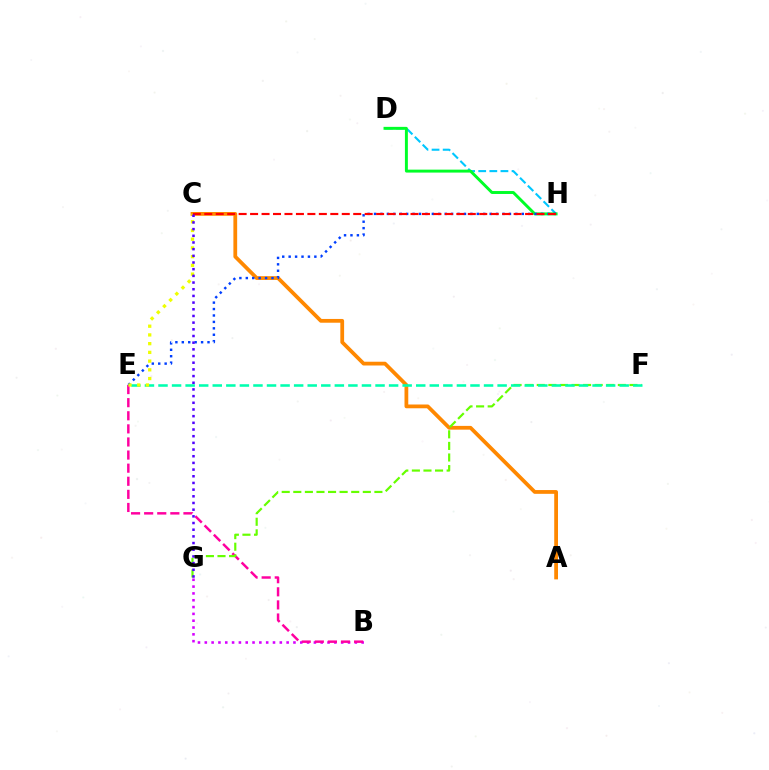{('D', 'H'): [{'color': '#00c7ff', 'line_style': 'dashed', 'thickness': 1.51}, {'color': '#00ff27', 'line_style': 'solid', 'thickness': 2.12}], ('B', 'G'): [{'color': '#d600ff', 'line_style': 'dotted', 'thickness': 1.85}], ('B', 'E'): [{'color': '#ff00a0', 'line_style': 'dashed', 'thickness': 1.78}], ('A', 'C'): [{'color': '#ff8800', 'line_style': 'solid', 'thickness': 2.71}], ('E', 'H'): [{'color': '#003fff', 'line_style': 'dotted', 'thickness': 1.75}], ('F', 'G'): [{'color': '#66ff00', 'line_style': 'dashed', 'thickness': 1.57}], ('E', 'F'): [{'color': '#00ffaf', 'line_style': 'dashed', 'thickness': 1.84}], ('C', 'E'): [{'color': '#eeff00', 'line_style': 'dotted', 'thickness': 2.37}], ('C', 'H'): [{'color': '#ff0000', 'line_style': 'dashed', 'thickness': 1.56}], ('C', 'G'): [{'color': '#4f00ff', 'line_style': 'dotted', 'thickness': 1.81}]}